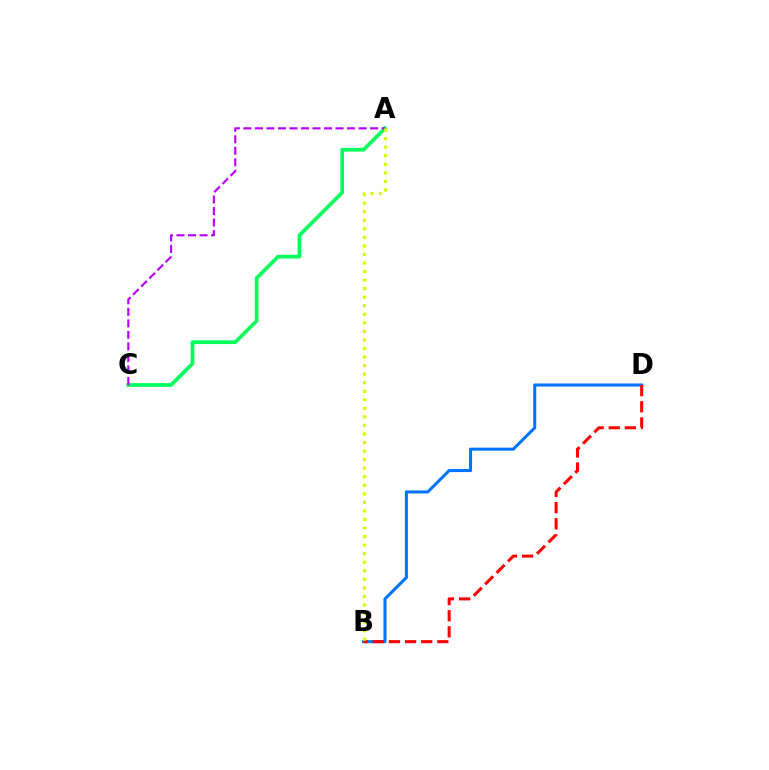{('A', 'C'): [{'color': '#00ff5c', 'line_style': 'solid', 'thickness': 2.66}, {'color': '#b900ff', 'line_style': 'dashed', 'thickness': 1.57}], ('B', 'D'): [{'color': '#0074ff', 'line_style': 'solid', 'thickness': 2.19}, {'color': '#ff0000', 'line_style': 'dashed', 'thickness': 2.19}], ('A', 'B'): [{'color': '#d1ff00', 'line_style': 'dotted', 'thickness': 2.32}]}